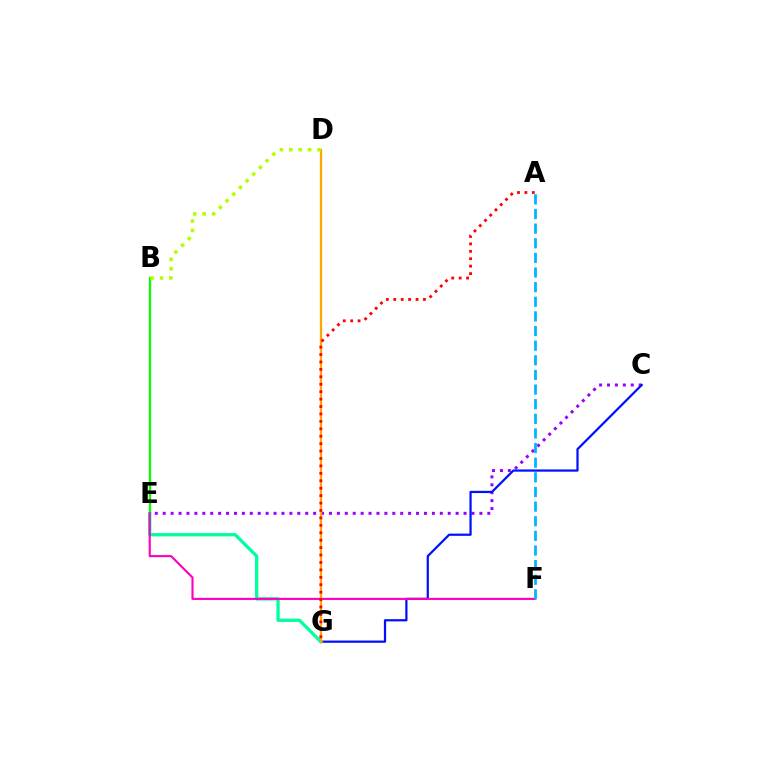{('B', 'E'): [{'color': '#08ff00', 'line_style': 'solid', 'thickness': 1.65}], ('C', 'E'): [{'color': '#9b00ff', 'line_style': 'dotted', 'thickness': 2.15}], ('C', 'G'): [{'color': '#0010ff', 'line_style': 'solid', 'thickness': 1.6}], ('E', 'G'): [{'color': '#00ff9d', 'line_style': 'solid', 'thickness': 2.36}], ('D', 'G'): [{'color': '#ffa500', 'line_style': 'solid', 'thickness': 1.64}], ('E', 'F'): [{'color': '#ff00bd', 'line_style': 'solid', 'thickness': 1.53}], ('A', 'G'): [{'color': '#ff0000', 'line_style': 'dotted', 'thickness': 2.02}], ('B', 'D'): [{'color': '#b3ff00', 'line_style': 'dotted', 'thickness': 2.56}], ('A', 'F'): [{'color': '#00b5ff', 'line_style': 'dashed', 'thickness': 1.99}]}